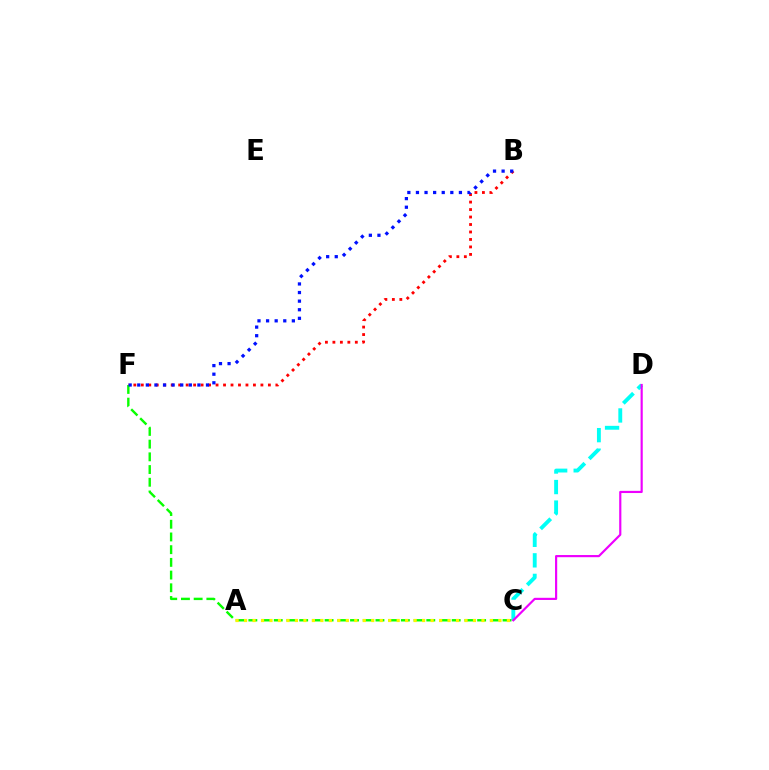{('B', 'F'): [{'color': '#ff0000', 'line_style': 'dotted', 'thickness': 2.03}, {'color': '#0010ff', 'line_style': 'dotted', 'thickness': 2.33}], ('C', 'D'): [{'color': '#00fff6', 'line_style': 'dashed', 'thickness': 2.79}, {'color': '#ee00ff', 'line_style': 'solid', 'thickness': 1.56}], ('C', 'F'): [{'color': '#08ff00', 'line_style': 'dashed', 'thickness': 1.73}], ('A', 'C'): [{'color': '#fcf500', 'line_style': 'dotted', 'thickness': 2.3}]}